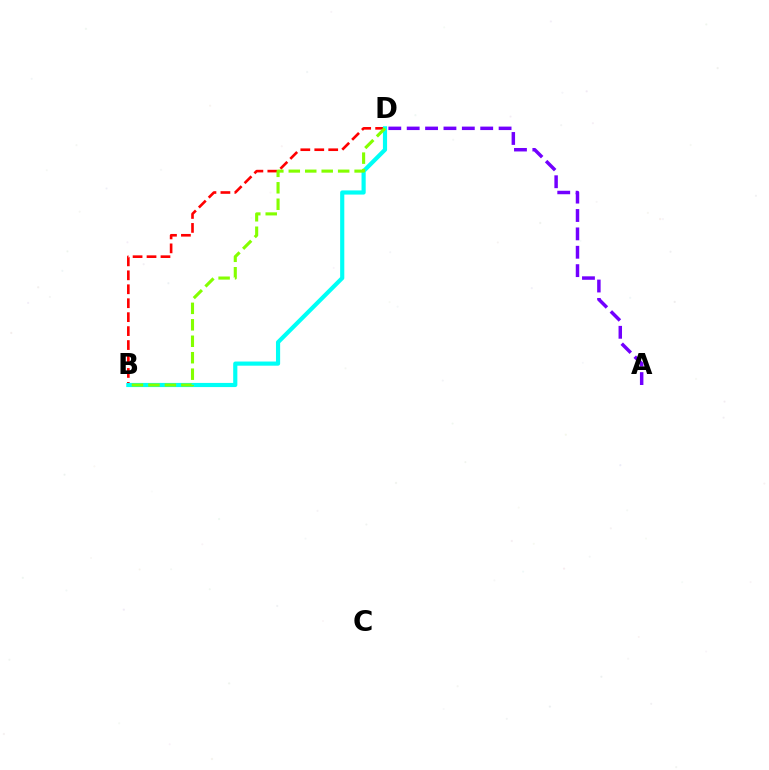{('B', 'D'): [{'color': '#ff0000', 'line_style': 'dashed', 'thickness': 1.89}, {'color': '#00fff6', 'line_style': 'solid', 'thickness': 2.99}, {'color': '#84ff00', 'line_style': 'dashed', 'thickness': 2.24}], ('A', 'D'): [{'color': '#7200ff', 'line_style': 'dashed', 'thickness': 2.5}]}